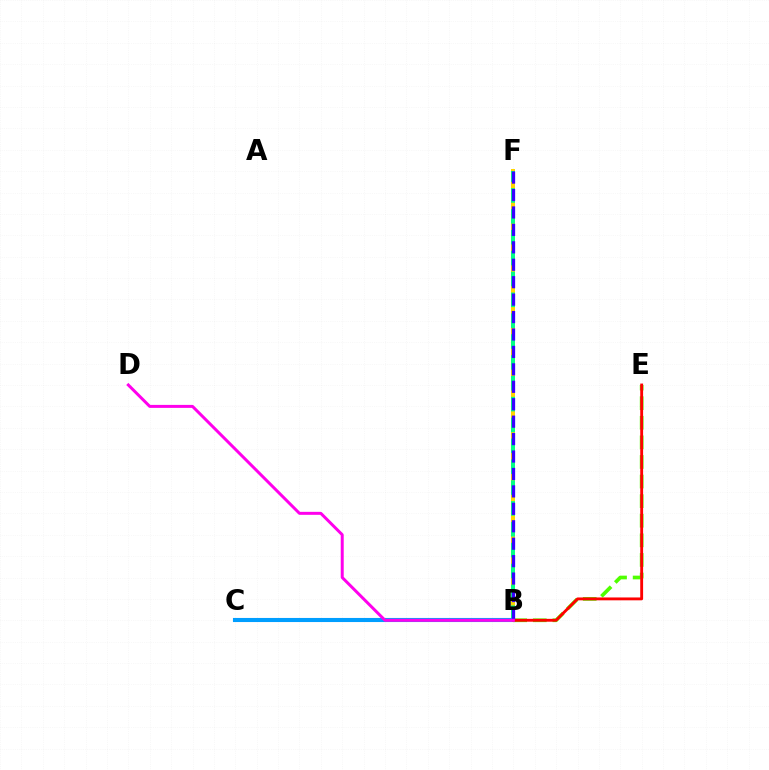{('B', 'F'): [{'color': '#ffd500', 'line_style': 'solid', 'thickness': 2.88}, {'color': '#00ff86', 'line_style': 'dashed', 'thickness': 2.83}, {'color': '#3700ff', 'line_style': 'dashed', 'thickness': 2.37}], ('B', 'E'): [{'color': '#4fff00', 'line_style': 'dashed', 'thickness': 2.66}, {'color': '#ff0000', 'line_style': 'solid', 'thickness': 2.06}], ('B', 'C'): [{'color': '#009eff', 'line_style': 'solid', 'thickness': 2.94}], ('B', 'D'): [{'color': '#ff00ed', 'line_style': 'solid', 'thickness': 2.15}]}